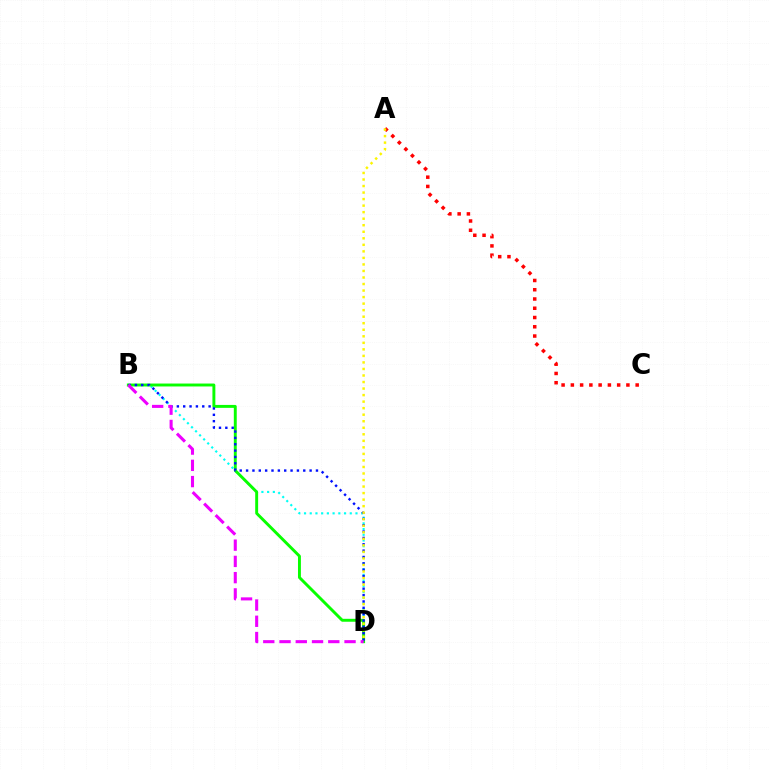{('A', 'C'): [{'color': '#ff0000', 'line_style': 'dotted', 'thickness': 2.52}], ('B', 'D'): [{'color': '#00fff6', 'line_style': 'dotted', 'thickness': 1.55}, {'color': '#08ff00', 'line_style': 'solid', 'thickness': 2.11}, {'color': '#0010ff', 'line_style': 'dotted', 'thickness': 1.73}, {'color': '#ee00ff', 'line_style': 'dashed', 'thickness': 2.21}], ('A', 'D'): [{'color': '#fcf500', 'line_style': 'dotted', 'thickness': 1.78}]}